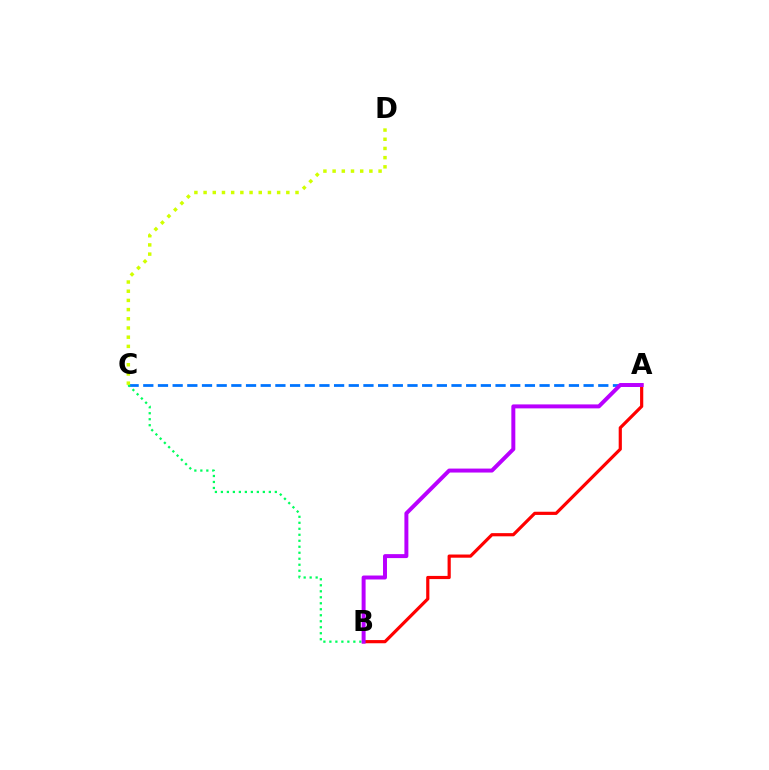{('A', 'C'): [{'color': '#0074ff', 'line_style': 'dashed', 'thickness': 1.99}], ('B', 'C'): [{'color': '#00ff5c', 'line_style': 'dotted', 'thickness': 1.63}], ('A', 'B'): [{'color': '#ff0000', 'line_style': 'solid', 'thickness': 2.29}, {'color': '#b900ff', 'line_style': 'solid', 'thickness': 2.85}], ('C', 'D'): [{'color': '#d1ff00', 'line_style': 'dotted', 'thickness': 2.5}]}